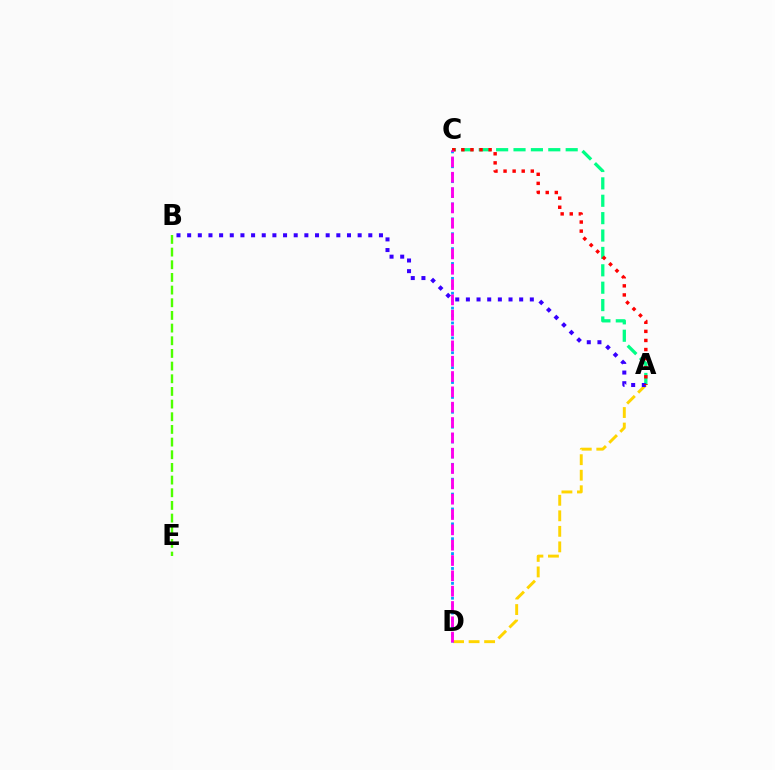{('A', 'C'): [{'color': '#00ff86', 'line_style': 'dashed', 'thickness': 2.36}, {'color': '#ff0000', 'line_style': 'dotted', 'thickness': 2.47}], ('A', 'D'): [{'color': '#ffd500', 'line_style': 'dashed', 'thickness': 2.11}], ('B', 'E'): [{'color': '#4fff00', 'line_style': 'dashed', 'thickness': 1.72}], ('C', 'D'): [{'color': '#009eff', 'line_style': 'dotted', 'thickness': 2.02}, {'color': '#ff00ed', 'line_style': 'dashed', 'thickness': 2.08}], ('A', 'B'): [{'color': '#3700ff', 'line_style': 'dotted', 'thickness': 2.9}]}